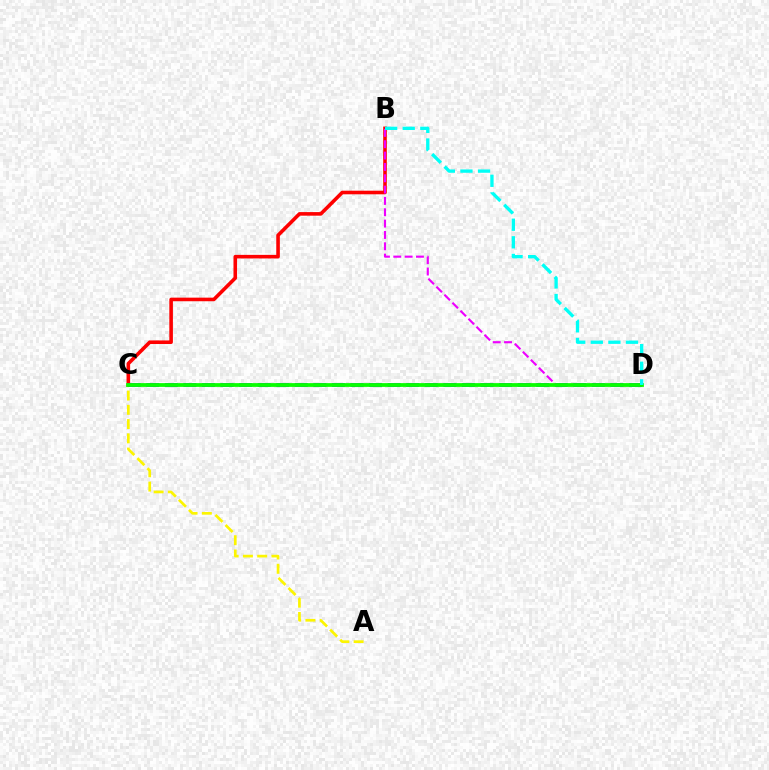{('B', 'C'): [{'color': '#ff0000', 'line_style': 'solid', 'thickness': 2.59}], ('A', 'C'): [{'color': '#fcf500', 'line_style': 'dashed', 'thickness': 1.94}], ('C', 'D'): [{'color': '#0010ff', 'line_style': 'dashed', 'thickness': 2.52}, {'color': '#08ff00', 'line_style': 'solid', 'thickness': 2.71}], ('B', 'D'): [{'color': '#ee00ff', 'line_style': 'dashed', 'thickness': 1.54}, {'color': '#00fff6', 'line_style': 'dashed', 'thickness': 2.39}]}